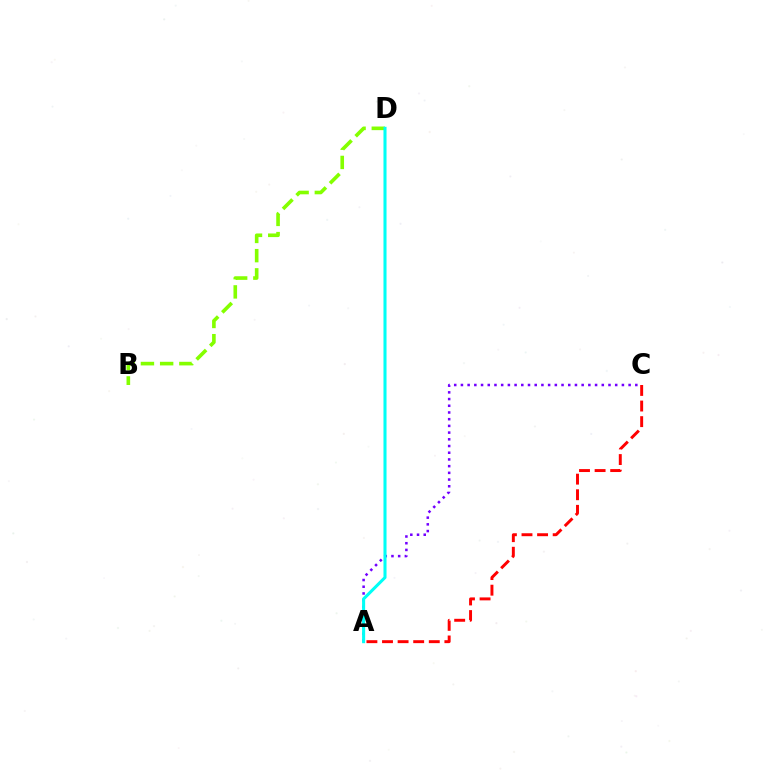{('A', 'C'): [{'color': '#ff0000', 'line_style': 'dashed', 'thickness': 2.12}, {'color': '#7200ff', 'line_style': 'dotted', 'thickness': 1.82}], ('B', 'D'): [{'color': '#84ff00', 'line_style': 'dashed', 'thickness': 2.61}], ('A', 'D'): [{'color': '#00fff6', 'line_style': 'solid', 'thickness': 2.21}]}